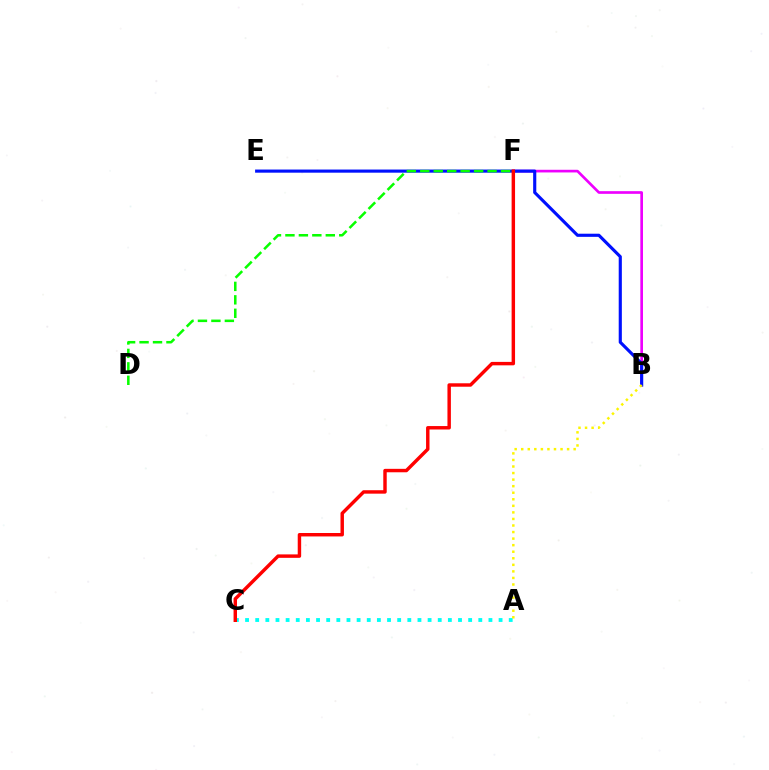{('B', 'F'): [{'color': '#ee00ff', 'line_style': 'solid', 'thickness': 1.92}], ('B', 'E'): [{'color': '#0010ff', 'line_style': 'solid', 'thickness': 2.26}], ('D', 'F'): [{'color': '#08ff00', 'line_style': 'dashed', 'thickness': 1.83}], ('A', 'C'): [{'color': '#00fff6', 'line_style': 'dotted', 'thickness': 2.76}], ('A', 'B'): [{'color': '#fcf500', 'line_style': 'dotted', 'thickness': 1.78}], ('C', 'F'): [{'color': '#ff0000', 'line_style': 'solid', 'thickness': 2.48}]}